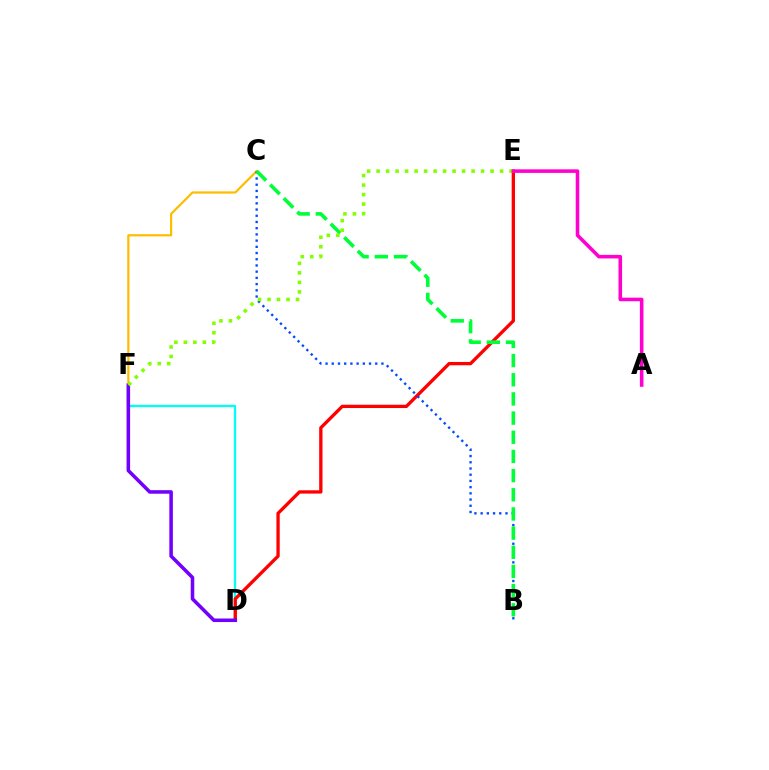{('C', 'F'): [{'color': '#ffbd00', 'line_style': 'solid', 'thickness': 1.6}], ('D', 'F'): [{'color': '#00fff6', 'line_style': 'solid', 'thickness': 1.66}, {'color': '#7200ff', 'line_style': 'solid', 'thickness': 2.55}], ('D', 'E'): [{'color': '#ff0000', 'line_style': 'solid', 'thickness': 2.38}], ('B', 'C'): [{'color': '#004bff', 'line_style': 'dotted', 'thickness': 1.69}, {'color': '#00ff39', 'line_style': 'dashed', 'thickness': 2.6}], ('E', 'F'): [{'color': '#84ff00', 'line_style': 'dotted', 'thickness': 2.58}], ('A', 'E'): [{'color': '#ff00cf', 'line_style': 'solid', 'thickness': 2.57}]}